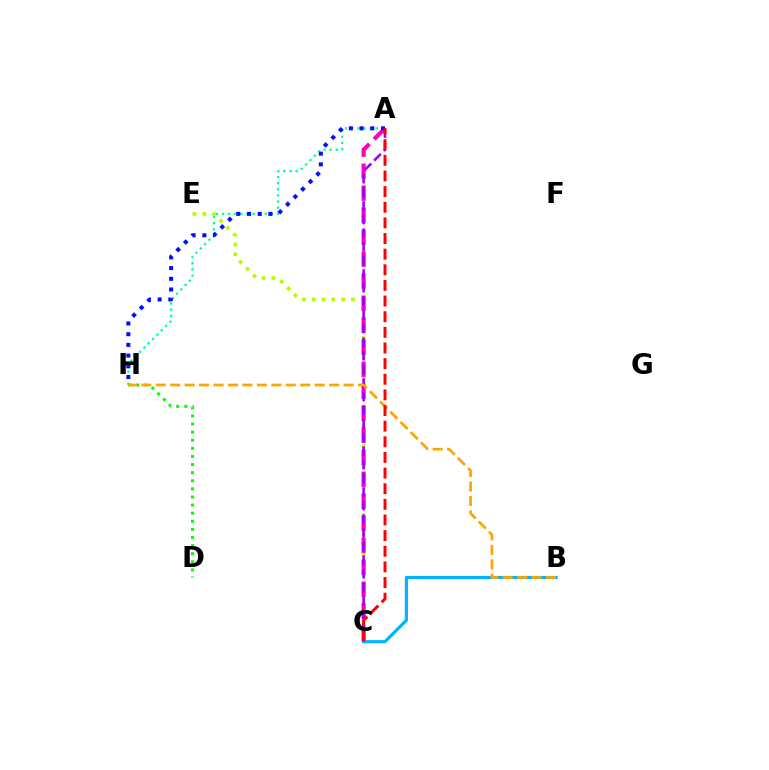{('C', 'E'): [{'color': '#b3ff00', 'line_style': 'dotted', 'thickness': 2.67}], ('A', 'C'): [{'color': '#ff00bd', 'line_style': 'dashed', 'thickness': 2.99}, {'color': '#9b00ff', 'line_style': 'dashed', 'thickness': 1.85}, {'color': '#ff0000', 'line_style': 'dashed', 'thickness': 2.12}], ('A', 'H'): [{'color': '#00ff9d', 'line_style': 'dotted', 'thickness': 1.67}, {'color': '#0010ff', 'line_style': 'dotted', 'thickness': 2.91}], ('D', 'H'): [{'color': '#08ff00', 'line_style': 'dotted', 'thickness': 2.2}], ('B', 'C'): [{'color': '#00b5ff', 'line_style': 'solid', 'thickness': 2.28}], ('B', 'H'): [{'color': '#ffa500', 'line_style': 'dashed', 'thickness': 1.96}]}